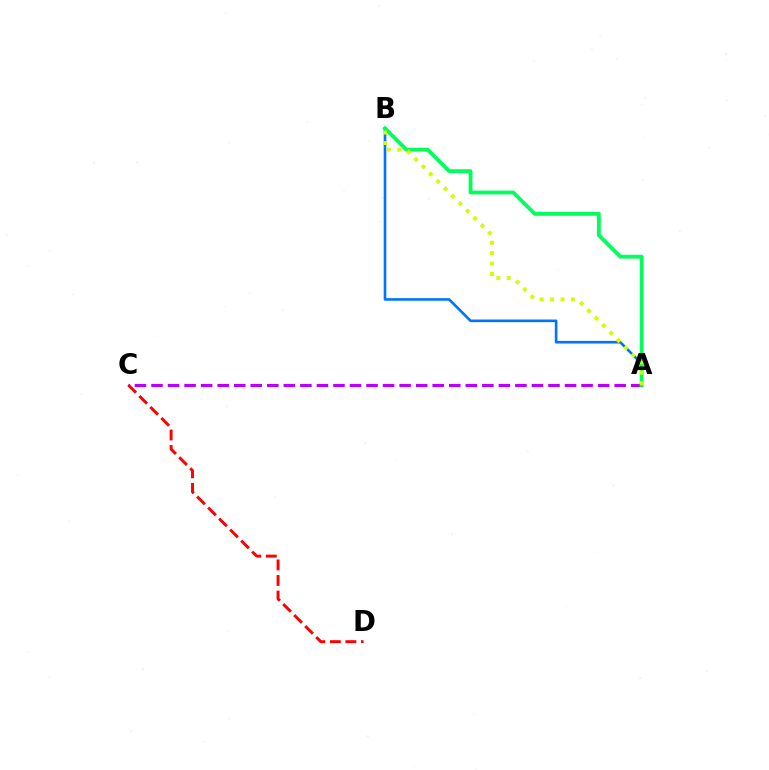{('A', 'B'): [{'color': '#0074ff', 'line_style': 'solid', 'thickness': 1.89}, {'color': '#00ff5c', 'line_style': 'solid', 'thickness': 2.73}, {'color': '#d1ff00', 'line_style': 'dotted', 'thickness': 2.83}], ('A', 'C'): [{'color': '#b900ff', 'line_style': 'dashed', 'thickness': 2.25}], ('C', 'D'): [{'color': '#ff0000', 'line_style': 'dashed', 'thickness': 2.11}]}